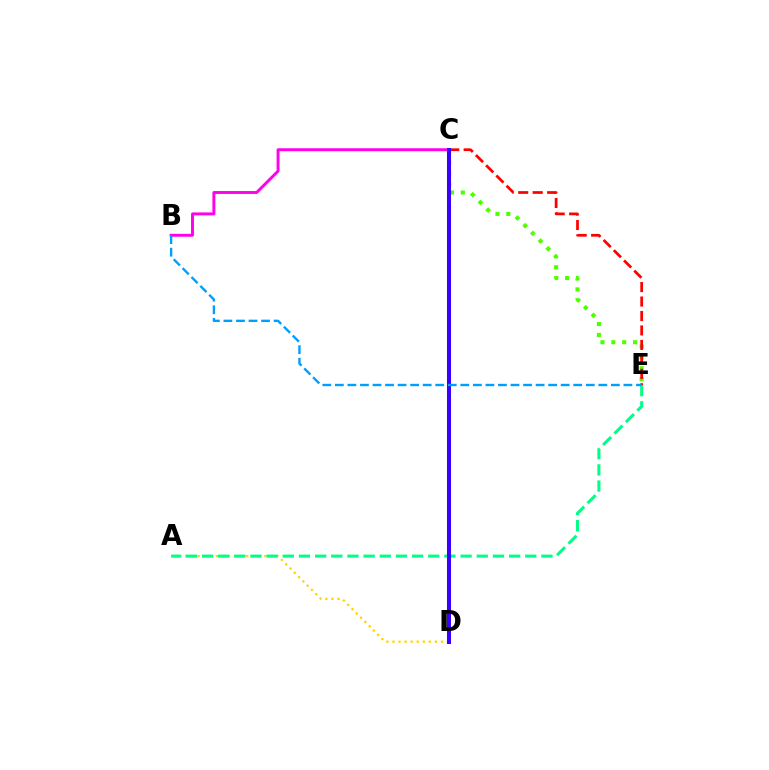{('A', 'D'): [{'color': '#ffd500', 'line_style': 'dotted', 'thickness': 1.65}], ('C', 'E'): [{'color': '#4fff00', 'line_style': 'dotted', 'thickness': 2.95}, {'color': '#ff0000', 'line_style': 'dashed', 'thickness': 1.96}], ('B', 'C'): [{'color': '#ff00ed', 'line_style': 'solid', 'thickness': 2.11}], ('A', 'E'): [{'color': '#00ff86', 'line_style': 'dashed', 'thickness': 2.2}], ('C', 'D'): [{'color': '#3700ff', 'line_style': 'solid', 'thickness': 2.91}], ('B', 'E'): [{'color': '#009eff', 'line_style': 'dashed', 'thickness': 1.7}]}